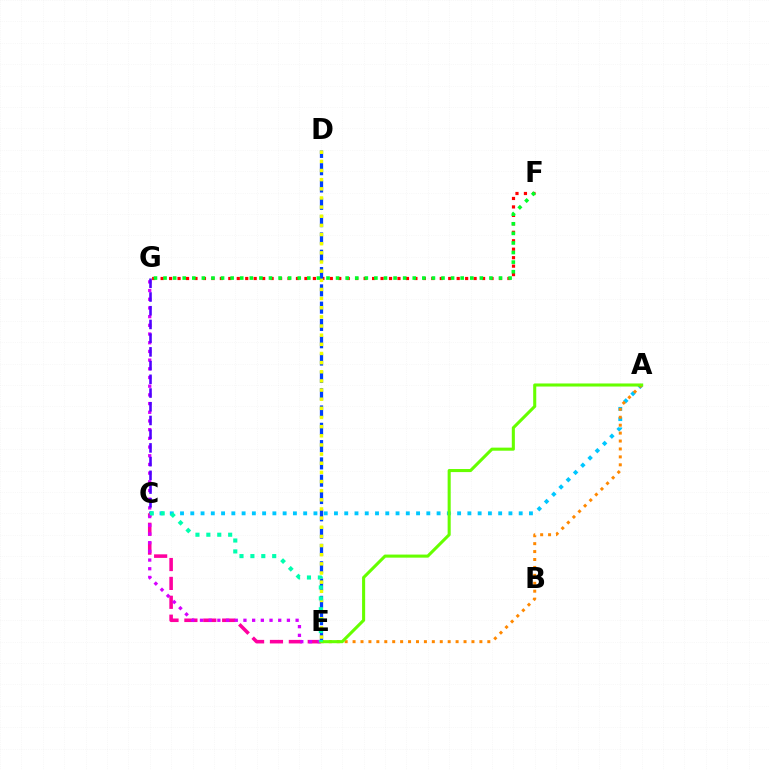{('F', 'G'): [{'color': '#ff0000', 'line_style': 'dotted', 'thickness': 2.3}, {'color': '#00ff27', 'line_style': 'dotted', 'thickness': 2.6}], ('D', 'E'): [{'color': '#003fff', 'line_style': 'dashed', 'thickness': 2.35}, {'color': '#eeff00', 'line_style': 'dotted', 'thickness': 2.49}], ('A', 'C'): [{'color': '#00c7ff', 'line_style': 'dotted', 'thickness': 2.79}], ('C', 'E'): [{'color': '#ff00a0', 'line_style': 'dashed', 'thickness': 2.57}, {'color': '#00ffaf', 'line_style': 'dotted', 'thickness': 2.96}], ('A', 'E'): [{'color': '#ff8800', 'line_style': 'dotted', 'thickness': 2.15}, {'color': '#66ff00', 'line_style': 'solid', 'thickness': 2.21}], ('E', 'G'): [{'color': '#d600ff', 'line_style': 'dotted', 'thickness': 2.36}], ('C', 'G'): [{'color': '#4f00ff', 'line_style': 'dashed', 'thickness': 1.86}]}